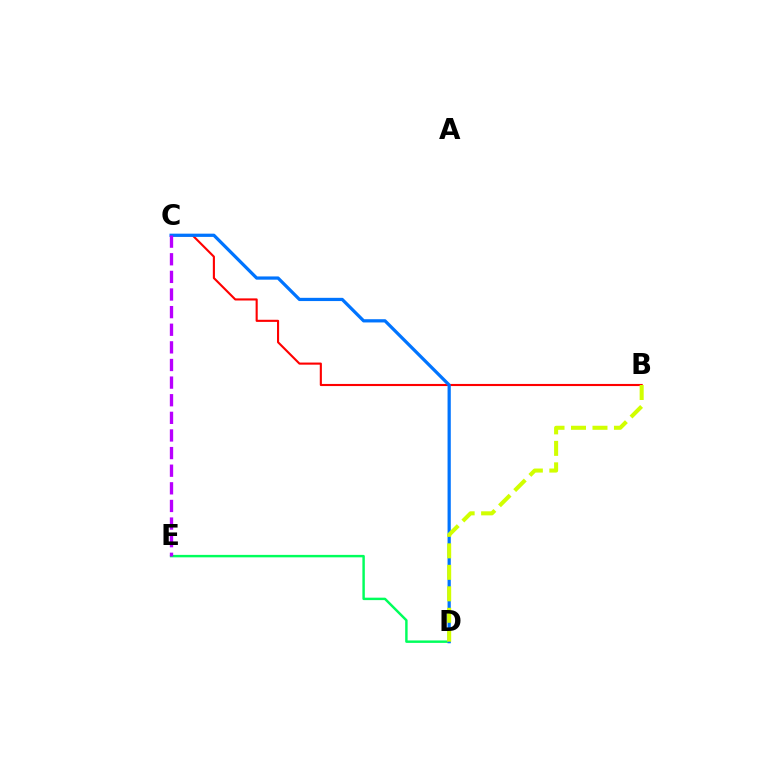{('D', 'E'): [{'color': '#00ff5c', 'line_style': 'solid', 'thickness': 1.76}], ('B', 'C'): [{'color': '#ff0000', 'line_style': 'solid', 'thickness': 1.52}], ('C', 'D'): [{'color': '#0074ff', 'line_style': 'solid', 'thickness': 2.33}], ('B', 'D'): [{'color': '#d1ff00', 'line_style': 'dashed', 'thickness': 2.92}], ('C', 'E'): [{'color': '#b900ff', 'line_style': 'dashed', 'thickness': 2.39}]}